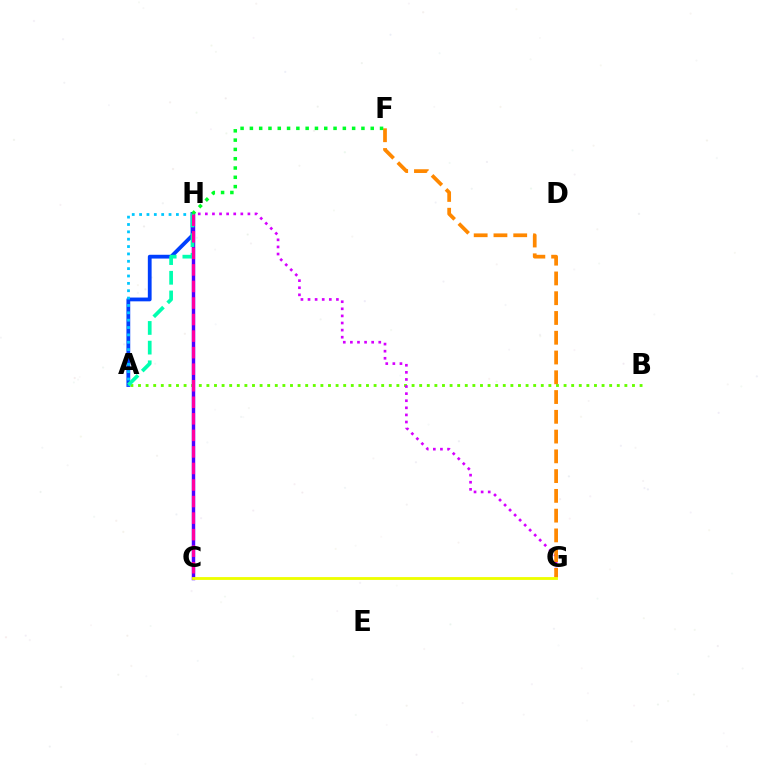{('A', 'B'): [{'color': '#66ff00', 'line_style': 'dotted', 'thickness': 2.06}], ('G', 'H'): [{'color': '#d600ff', 'line_style': 'dotted', 'thickness': 1.93}], ('A', 'H'): [{'color': '#003fff', 'line_style': 'solid', 'thickness': 2.72}, {'color': '#00c7ff', 'line_style': 'dotted', 'thickness': 2.0}, {'color': '#00ffaf', 'line_style': 'dashed', 'thickness': 2.67}], ('F', 'G'): [{'color': '#ff8800', 'line_style': 'dashed', 'thickness': 2.69}], ('C', 'H'): [{'color': '#ff0000', 'line_style': 'dotted', 'thickness': 2.14}, {'color': '#4f00ff', 'line_style': 'solid', 'thickness': 2.48}, {'color': '#ff00a0', 'line_style': 'dashed', 'thickness': 2.25}], ('F', 'H'): [{'color': '#00ff27', 'line_style': 'dotted', 'thickness': 2.53}], ('C', 'G'): [{'color': '#eeff00', 'line_style': 'solid', 'thickness': 2.05}]}